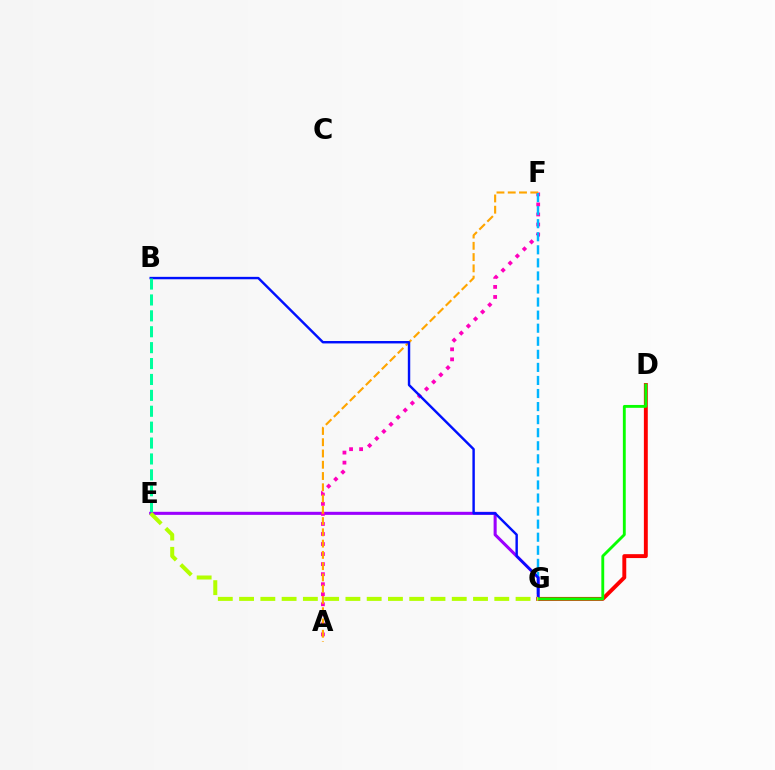{('E', 'G'): [{'color': '#9b00ff', 'line_style': 'solid', 'thickness': 2.2}, {'color': '#b3ff00', 'line_style': 'dashed', 'thickness': 2.89}], ('A', 'F'): [{'color': '#ff00bd', 'line_style': 'dotted', 'thickness': 2.73}, {'color': '#ffa500', 'line_style': 'dashed', 'thickness': 1.53}], ('F', 'G'): [{'color': '#00b5ff', 'line_style': 'dashed', 'thickness': 1.77}], ('D', 'G'): [{'color': '#ff0000', 'line_style': 'solid', 'thickness': 2.81}, {'color': '#08ff00', 'line_style': 'solid', 'thickness': 2.06}], ('B', 'G'): [{'color': '#0010ff', 'line_style': 'solid', 'thickness': 1.74}], ('B', 'E'): [{'color': '#00ff9d', 'line_style': 'dashed', 'thickness': 2.16}]}